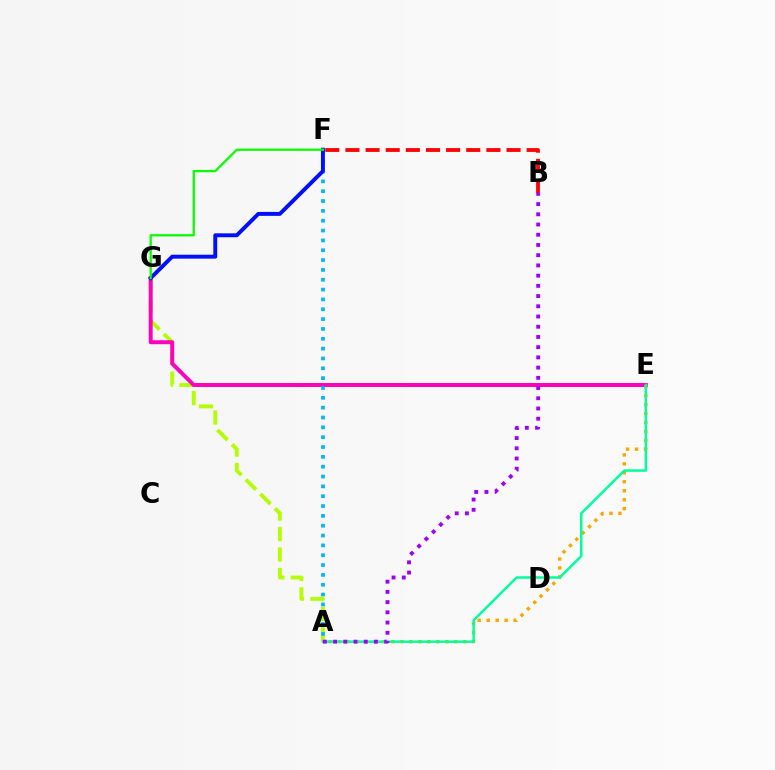{('A', 'G'): [{'color': '#b3ff00', 'line_style': 'dashed', 'thickness': 2.78}], ('B', 'F'): [{'color': '#ff0000', 'line_style': 'dashed', 'thickness': 2.74}], ('E', 'G'): [{'color': '#ff00bd', 'line_style': 'solid', 'thickness': 2.84}], ('A', 'F'): [{'color': '#00b5ff', 'line_style': 'dotted', 'thickness': 2.67}], ('A', 'E'): [{'color': '#ffa500', 'line_style': 'dotted', 'thickness': 2.44}, {'color': '#00ff9d', 'line_style': 'solid', 'thickness': 1.78}], ('F', 'G'): [{'color': '#0010ff', 'line_style': 'solid', 'thickness': 2.83}, {'color': '#08ff00', 'line_style': 'solid', 'thickness': 1.63}], ('A', 'B'): [{'color': '#9b00ff', 'line_style': 'dotted', 'thickness': 2.78}]}